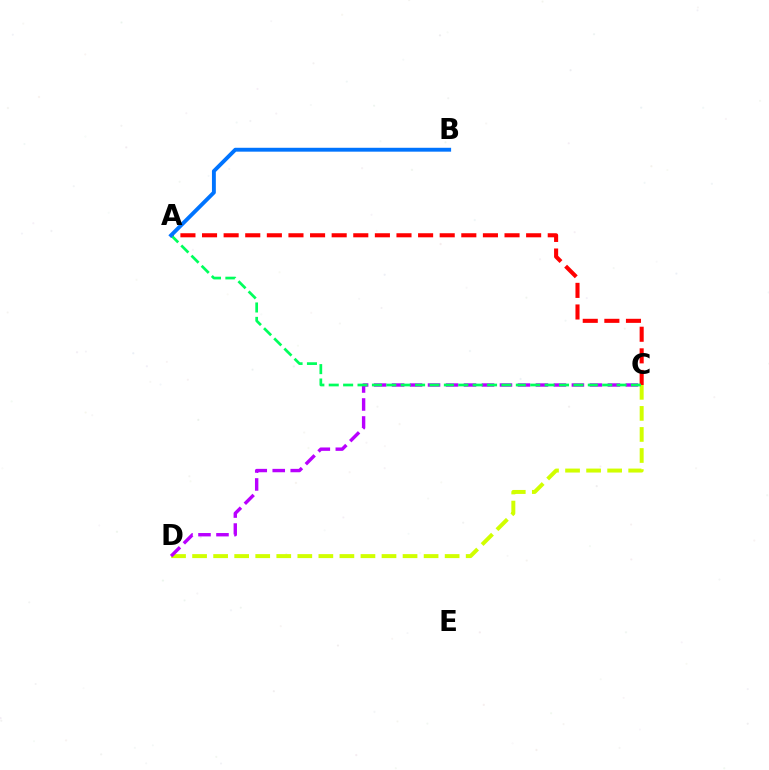{('A', 'C'): [{'color': '#ff0000', 'line_style': 'dashed', 'thickness': 2.94}, {'color': '#00ff5c', 'line_style': 'dashed', 'thickness': 1.96}], ('C', 'D'): [{'color': '#d1ff00', 'line_style': 'dashed', 'thickness': 2.86}, {'color': '#b900ff', 'line_style': 'dashed', 'thickness': 2.44}], ('A', 'B'): [{'color': '#0074ff', 'line_style': 'solid', 'thickness': 2.8}]}